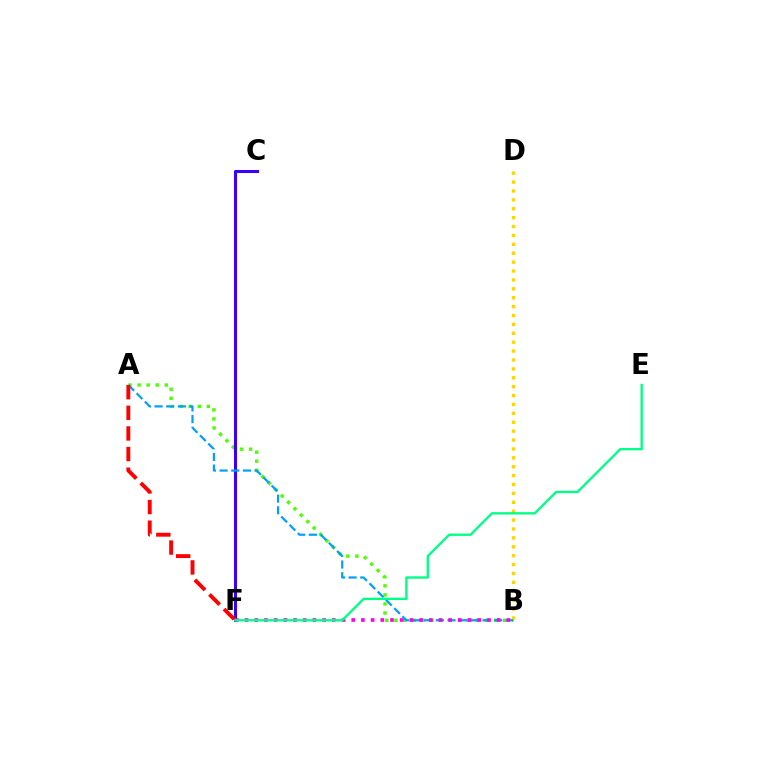{('A', 'B'): [{'color': '#4fff00', 'line_style': 'dotted', 'thickness': 2.46}, {'color': '#009eff', 'line_style': 'dashed', 'thickness': 1.59}], ('B', 'D'): [{'color': '#ffd500', 'line_style': 'dotted', 'thickness': 2.42}], ('C', 'F'): [{'color': '#3700ff', 'line_style': 'solid', 'thickness': 2.2}], ('A', 'F'): [{'color': '#ff0000', 'line_style': 'dashed', 'thickness': 2.8}], ('B', 'F'): [{'color': '#ff00ed', 'line_style': 'dotted', 'thickness': 2.63}], ('E', 'F'): [{'color': '#00ff86', 'line_style': 'solid', 'thickness': 1.69}]}